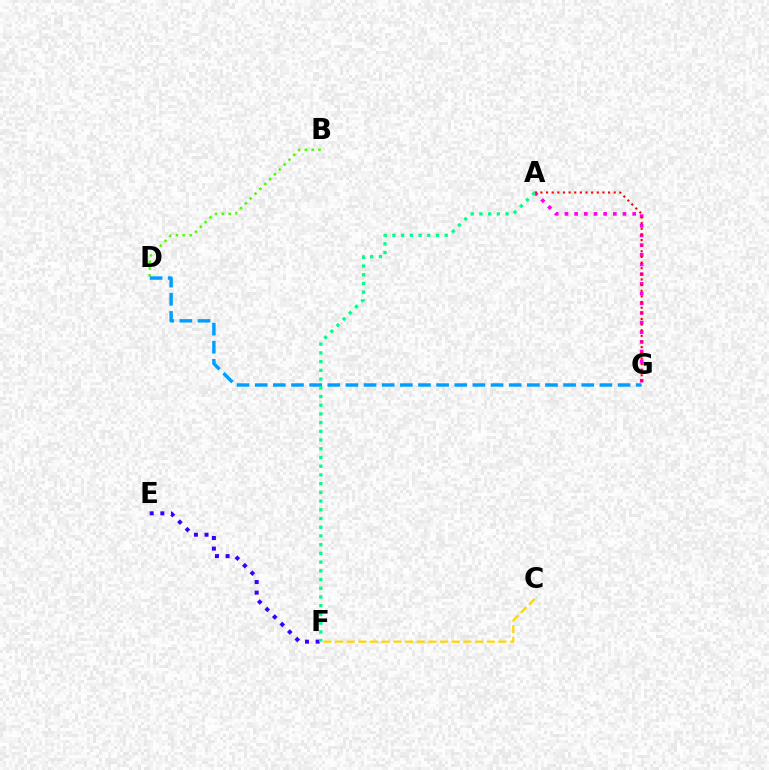{('A', 'G'): [{'color': '#ff00ed', 'line_style': 'dotted', 'thickness': 2.63}, {'color': '#ff0000', 'line_style': 'dotted', 'thickness': 1.53}], ('E', 'F'): [{'color': '#3700ff', 'line_style': 'dotted', 'thickness': 2.88}], ('B', 'D'): [{'color': '#4fff00', 'line_style': 'dotted', 'thickness': 1.86}], ('D', 'G'): [{'color': '#009eff', 'line_style': 'dashed', 'thickness': 2.46}], ('A', 'F'): [{'color': '#00ff86', 'line_style': 'dotted', 'thickness': 2.37}], ('C', 'F'): [{'color': '#ffd500', 'line_style': 'dashed', 'thickness': 1.59}]}